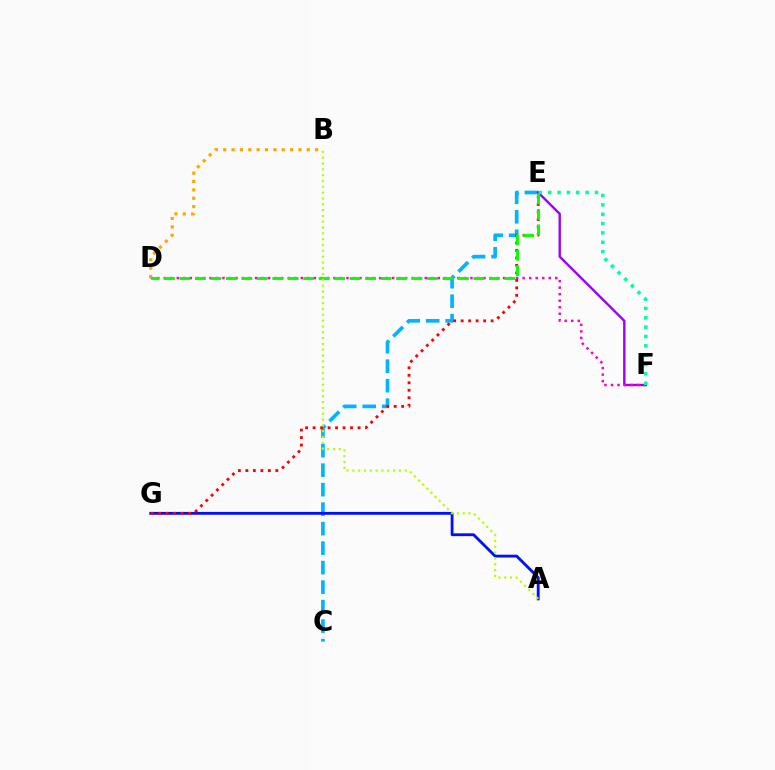{('C', 'E'): [{'color': '#00b5ff', 'line_style': 'dashed', 'thickness': 2.65}], ('A', 'G'): [{'color': '#0010ff', 'line_style': 'solid', 'thickness': 2.04}], ('E', 'G'): [{'color': '#ff0000', 'line_style': 'dotted', 'thickness': 2.04}], ('E', 'F'): [{'color': '#9b00ff', 'line_style': 'solid', 'thickness': 1.71}, {'color': '#00ff9d', 'line_style': 'dotted', 'thickness': 2.54}], ('D', 'F'): [{'color': '#ff00bd', 'line_style': 'dotted', 'thickness': 1.77}], ('B', 'D'): [{'color': '#ffa500', 'line_style': 'dotted', 'thickness': 2.27}], ('D', 'E'): [{'color': '#08ff00', 'line_style': 'dashed', 'thickness': 2.1}], ('A', 'B'): [{'color': '#b3ff00', 'line_style': 'dotted', 'thickness': 1.58}]}